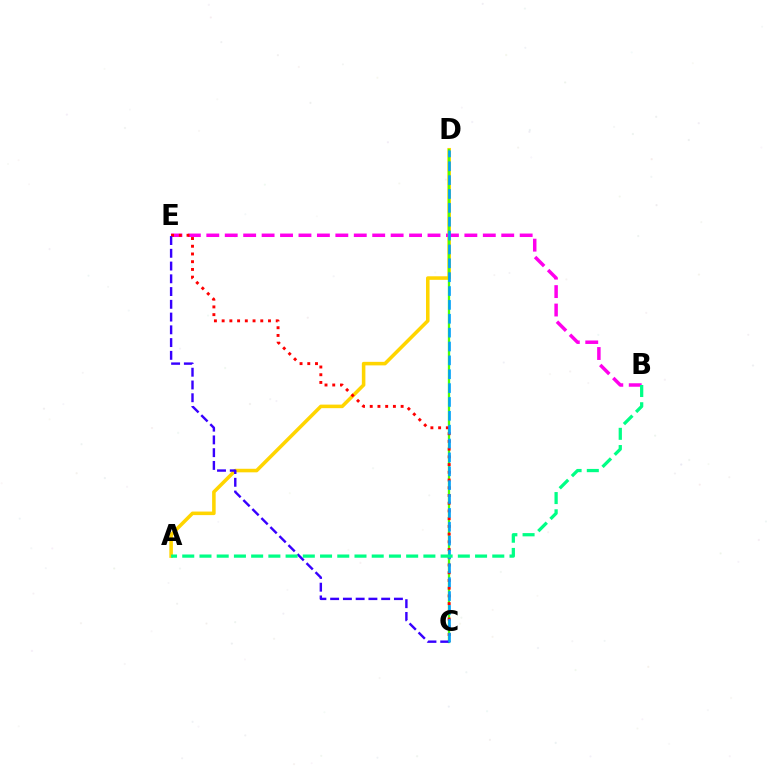{('A', 'D'): [{'color': '#ffd500', 'line_style': 'solid', 'thickness': 2.56}], ('B', 'E'): [{'color': '#ff00ed', 'line_style': 'dashed', 'thickness': 2.5}], ('C', 'D'): [{'color': '#4fff00', 'line_style': 'solid', 'thickness': 1.66}, {'color': '#009eff', 'line_style': 'dashed', 'thickness': 1.88}], ('C', 'E'): [{'color': '#ff0000', 'line_style': 'dotted', 'thickness': 2.1}, {'color': '#3700ff', 'line_style': 'dashed', 'thickness': 1.73}], ('A', 'B'): [{'color': '#00ff86', 'line_style': 'dashed', 'thickness': 2.34}]}